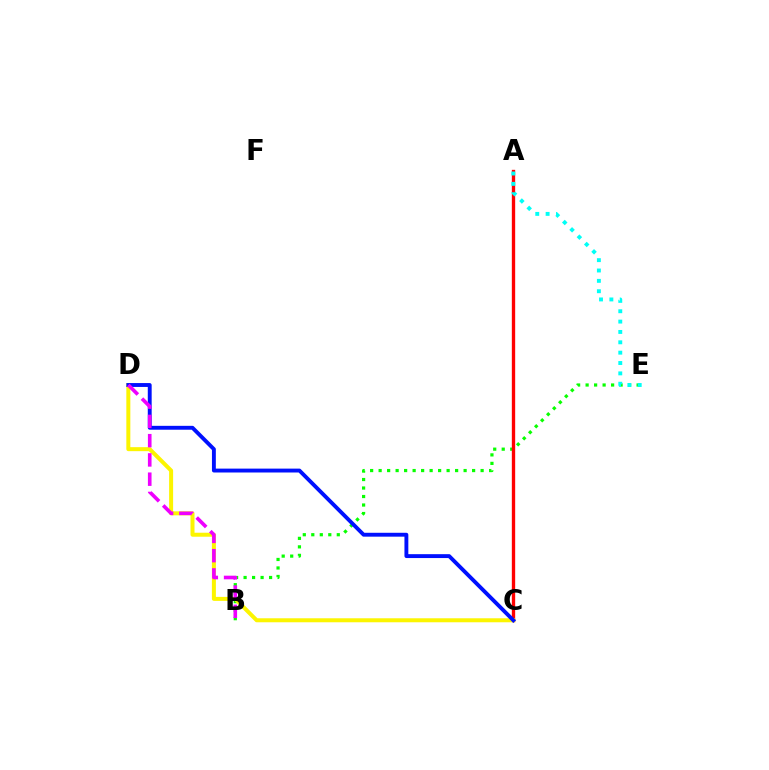{('B', 'E'): [{'color': '#08ff00', 'line_style': 'dotted', 'thickness': 2.31}], ('A', 'C'): [{'color': '#ff0000', 'line_style': 'solid', 'thickness': 2.41}], ('C', 'D'): [{'color': '#fcf500', 'line_style': 'solid', 'thickness': 2.88}, {'color': '#0010ff', 'line_style': 'solid', 'thickness': 2.8}], ('B', 'D'): [{'color': '#ee00ff', 'line_style': 'dashed', 'thickness': 2.62}], ('A', 'E'): [{'color': '#00fff6', 'line_style': 'dotted', 'thickness': 2.81}]}